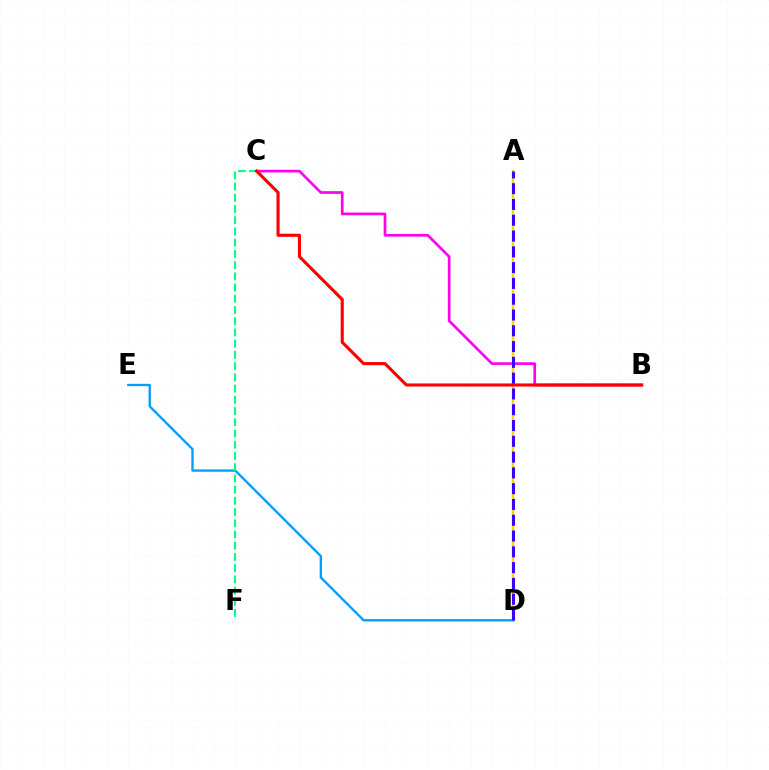{('A', 'D'): [{'color': '#4fff00', 'line_style': 'solid', 'thickness': 1.61}, {'color': '#ffd500', 'line_style': 'solid', 'thickness': 1.58}, {'color': '#3700ff', 'line_style': 'dashed', 'thickness': 2.14}], ('B', 'C'): [{'color': '#ff00ed', 'line_style': 'solid', 'thickness': 1.92}, {'color': '#ff0000', 'line_style': 'solid', 'thickness': 2.25}], ('D', 'E'): [{'color': '#009eff', 'line_style': 'solid', 'thickness': 1.7}], ('C', 'F'): [{'color': '#00ff86', 'line_style': 'dashed', 'thickness': 1.52}]}